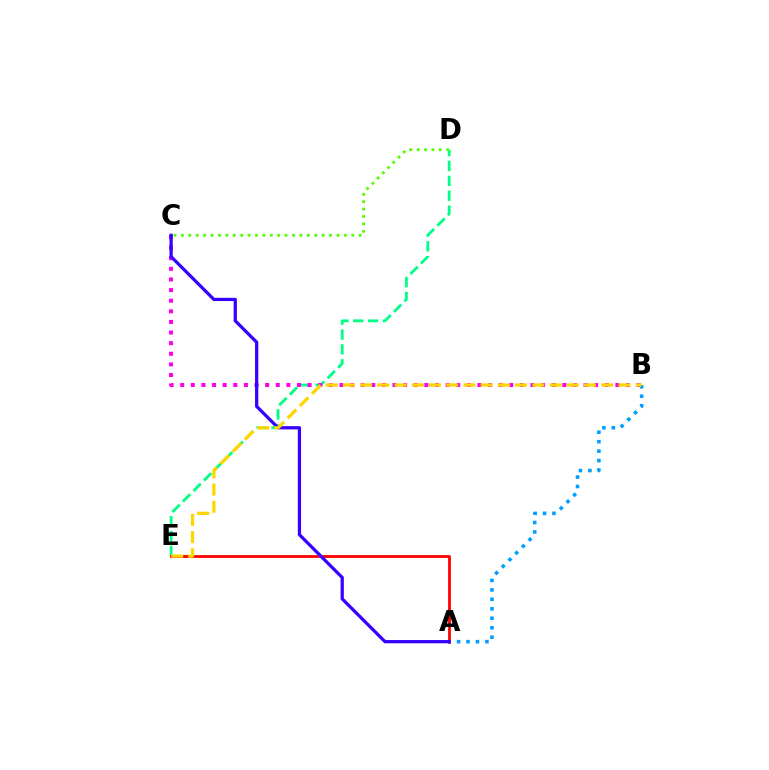{('D', 'E'): [{'color': '#00ff86', 'line_style': 'dashed', 'thickness': 2.02}], ('A', 'E'): [{'color': '#ff0000', 'line_style': 'solid', 'thickness': 2.01}], ('B', 'C'): [{'color': '#ff00ed', 'line_style': 'dotted', 'thickness': 2.88}], ('A', 'B'): [{'color': '#009eff', 'line_style': 'dotted', 'thickness': 2.57}], ('A', 'C'): [{'color': '#3700ff', 'line_style': 'solid', 'thickness': 2.34}], ('B', 'E'): [{'color': '#ffd500', 'line_style': 'dashed', 'thickness': 2.34}], ('C', 'D'): [{'color': '#4fff00', 'line_style': 'dotted', 'thickness': 2.01}]}